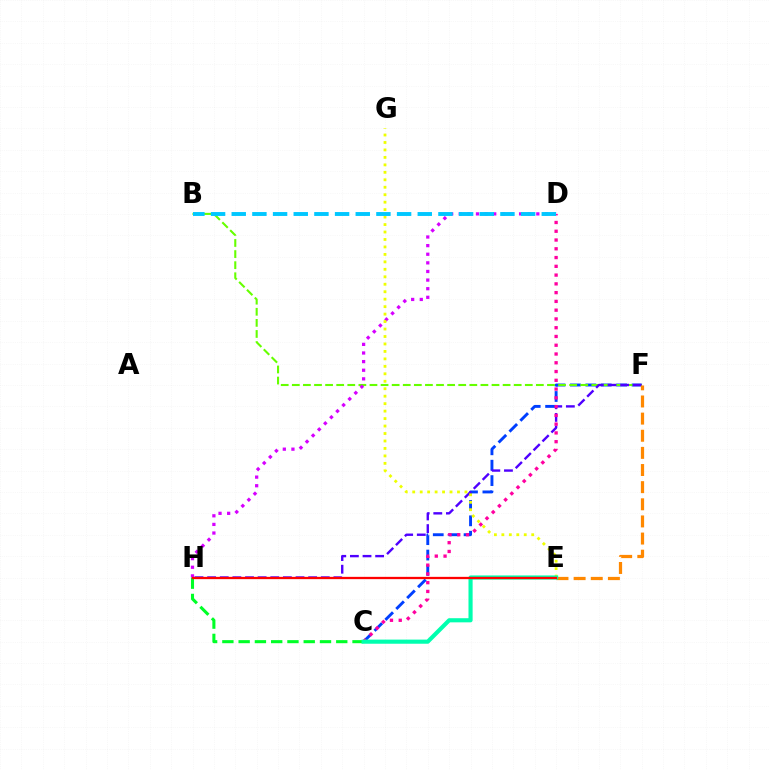{('C', 'F'): [{'color': '#003fff', 'line_style': 'dashed', 'thickness': 2.09}], ('B', 'F'): [{'color': '#66ff00', 'line_style': 'dashed', 'thickness': 1.51}], ('F', 'H'): [{'color': '#4f00ff', 'line_style': 'dashed', 'thickness': 1.72}], ('C', 'D'): [{'color': '#ff00a0', 'line_style': 'dotted', 'thickness': 2.38}], ('D', 'H'): [{'color': '#d600ff', 'line_style': 'dotted', 'thickness': 2.34}], ('E', 'G'): [{'color': '#eeff00', 'line_style': 'dotted', 'thickness': 2.03}], ('C', 'H'): [{'color': '#00ff27', 'line_style': 'dashed', 'thickness': 2.21}], ('E', 'F'): [{'color': '#ff8800', 'line_style': 'dashed', 'thickness': 2.33}], ('C', 'E'): [{'color': '#00ffaf', 'line_style': 'solid', 'thickness': 2.98}], ('E', 'H'): [{'color': '#ff0000', 'line_style': 'solid', 'thickness': 1.65}], ('B', 'D'): [{'color': '#00c7ff', 'line_style': 'dashed', 'thickness': 2.81}]}